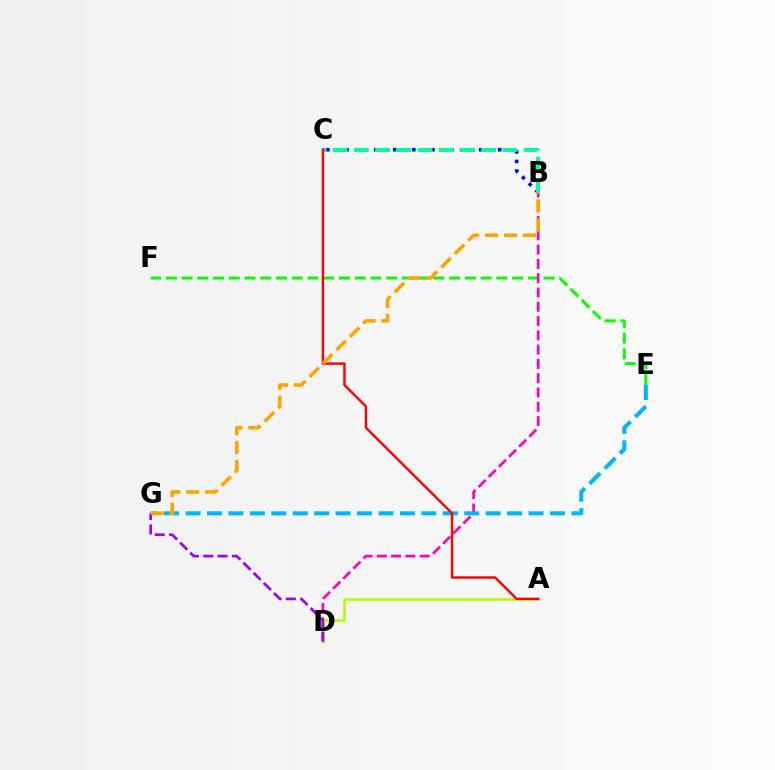{('E', 'F'): [{'color': '#08ff00', 'line_style': 'dashed', 'thickness': 2.14}], ('B', 'C'): [{'color': '#0010ff', 'line_style': 'dotted', 'thickness': 2.59}, {'color': '#00ff9d', 'line_style': 'dashed', 'thickness': 2.88}], ('B', 'D'): [{'color': '#ff00bd', 'line_style': 'dashed', 'thickness': 1.94}], ('E', 'G'): [{'color': '#00b5ff', 'line_style': 'dashed', 'thickness': 2.91}], ('A', 'D'): [{'color': '#b3ff00', 'line_style': 'solid', 'thickness': 1.85}], ('D', 'G'): [{'color': '#9b00ff', 'line_style': 'dashed', 'thickness': 1.95}], ('A', 'C'): [{'color': '#ff0000', 'line_style': 'solid', 'thickness': 1.75}], ('B', 'G'): [{'color': '#ffa500', 'line_style': 'dashed', 'thickness': 2.58}]}